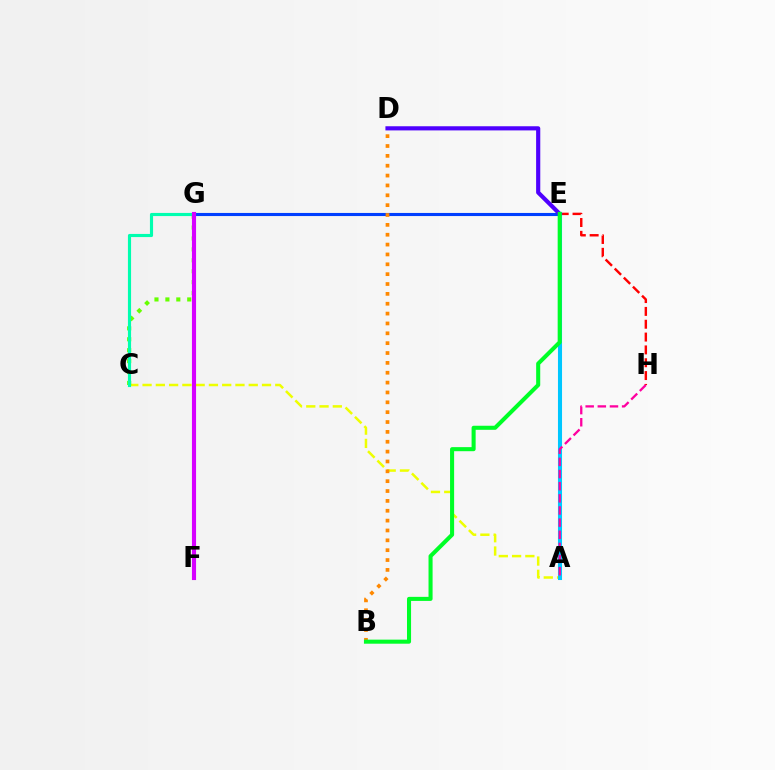{('E', 'G'): [{'color': '#003fff', 'line_style': 'solid', 'thickness': 2.24}], ('E', 'H'): [{'color': '#ff0000', 'line_style': 'dashed', 'thickness': 1.74}], ('A', 'C'): [{'color': '#eeff00', 'line_style': 'dashed', 'thickness': 1.8}], ('C', 'G'): [{'color': '#66ff00', 'line_style': 'dotted', 'thickness': 2.97}, {'color': '#00ffaf', 'line_style': 'solid', 'thickness': 2.25}], ('A', 'E'): [{'color': '#00c7ff', 'line_style': 'solid', 'thickness': 2.93}], ('A', 'H'): [{'color': '#ff00a0', 'line_style': 'dashed', 'thickness': 1.65}], ('D', 'E'): [{'color': '#4f00ff', 'line_style': 'solid', 'thickness': 2.99}], ('B', 'D'): [{'color': '#ff8800', 'line_style': 'dotted', 'thickness': 2.68}], ('F', 'G'): [{'color': '#d600ff', 'line_style': 'solid', 'thickness': 2.96}], ('B', 'E'): [{'color': '#00ff27', 'line_style': 'solid', 'thickness': 2.92}]}